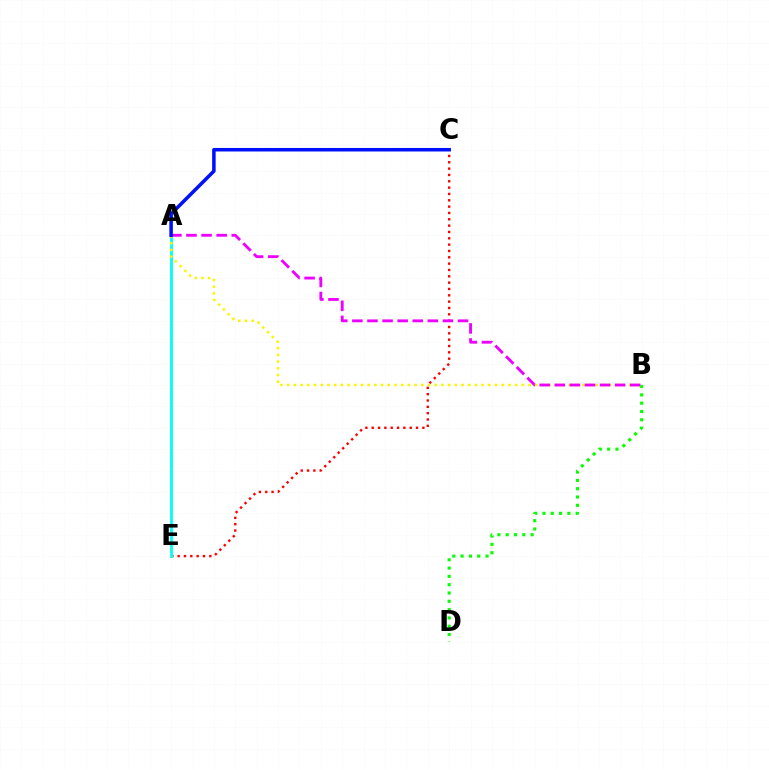{('C', 'E'): [{'color': '#ff0000', 'line_style': 'dotted', 'thickness': 1.72}], ('A', 'E'): [{'color': '#00fff6', 'line_style': 'solid', 'thickness': 2.04}], ('A', 'B'): [{'color': '#fcf500', 'line_style': 'dotted', 'thickness': 1.82}, {'color': '#ee00ff', 'line_style': 'dashed', 'thickness': 2.05}], ('B', 'D'): [{'color': '#08ff00', 'line_style': 'dotted', 'thickness': 2.26}], ('A', 'C'): [{'color': '#0010ff', 'line_style': 'solid', 'thickness': 2.54}]}